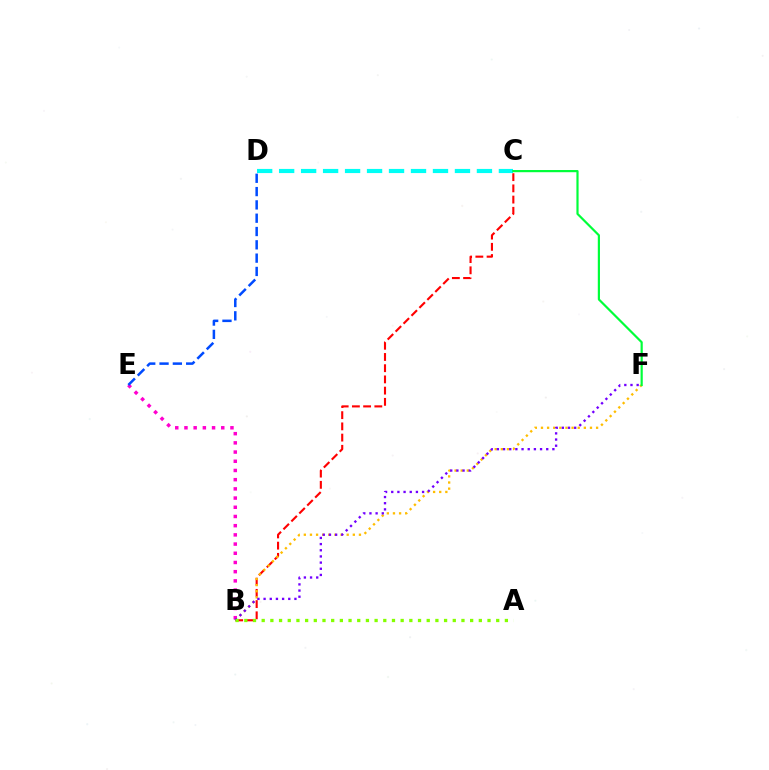{('B', 'C'): [{'color': '#ff0000', 'line_style': 'dashed', 'thickness': 1.52}], ('C', 'D'): [{'color': '#00fff6', 'line_style': 'dashed', 'thickness': 2.99}], ('B', 'F'): [{'color': '#ffbd00', 'line_style': 'dotted', 'thickness': 1.66}, {'color': '#7200ff', 'line_style': 'dotted', 'thickness': 1.68}], ('B', 'E'): [{'color': '#ff00cf', 'line_style': 'dotted', 'thickness': 2.5}], ('D', 'E'): [{'color': '#004bff', 'line_style': 'dashed', 'thickness': 1.81}], ('C', 'F'): [{'color': '#00ff39', 'line_style': 'solid', 'thickness': 1.58}], ('A', 'B'): [{'color': '#84ff00', 'line_style': 'dotted', 'thickness': 2.36}]}